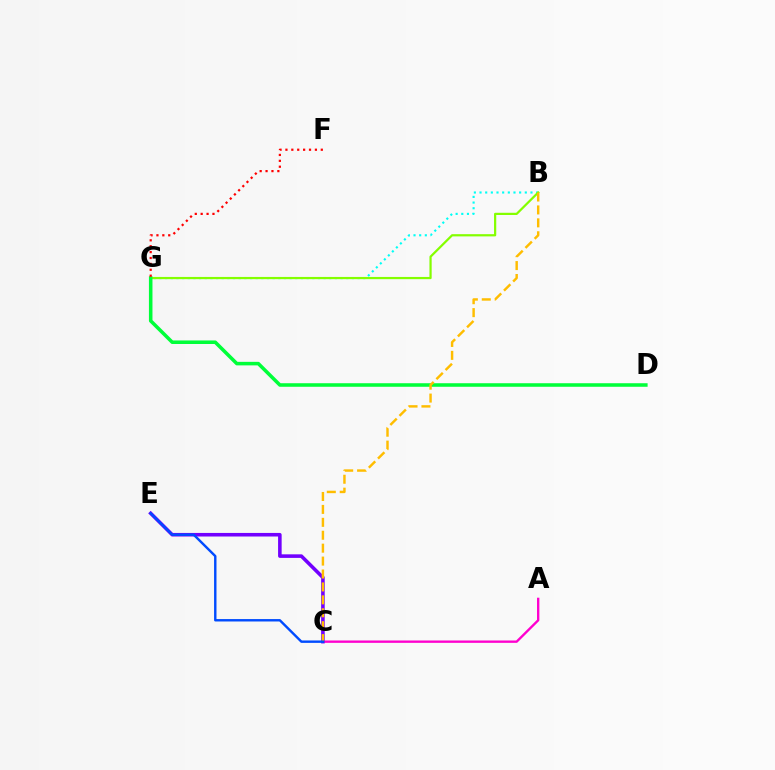{('B', 'G'): [{'color': '#00fff6', 'line_style': 'dotted', 'thickness': 1.54}, {'color': '#84ff00', 'line_style': 'solid', 'thickness': 1.6}], ('D', 'G'): [{'color': '#00ff39', 'line_style': 'solid', 'thickness': 2.55}], ('A', 'C'): [{'color': '#ff00cf', 'line_style': 'solid', 'thickness': 1.7}], ('C', 'E'): [{'color': '#7200ff', 'line_style': 'solid', 'thickness': 2.57}, {'color': '#004bff', 'line_style': 'solid', 'thickness': 1.74}], ('F', 'G'): [{'color': '#ff0000', 'line_style': 'dotted', 'thickness': 1.6}], ('B', 'C'): [{'color': '#ffbd00', 'line_style': 'dashed', 'thickness': 1.76}]}